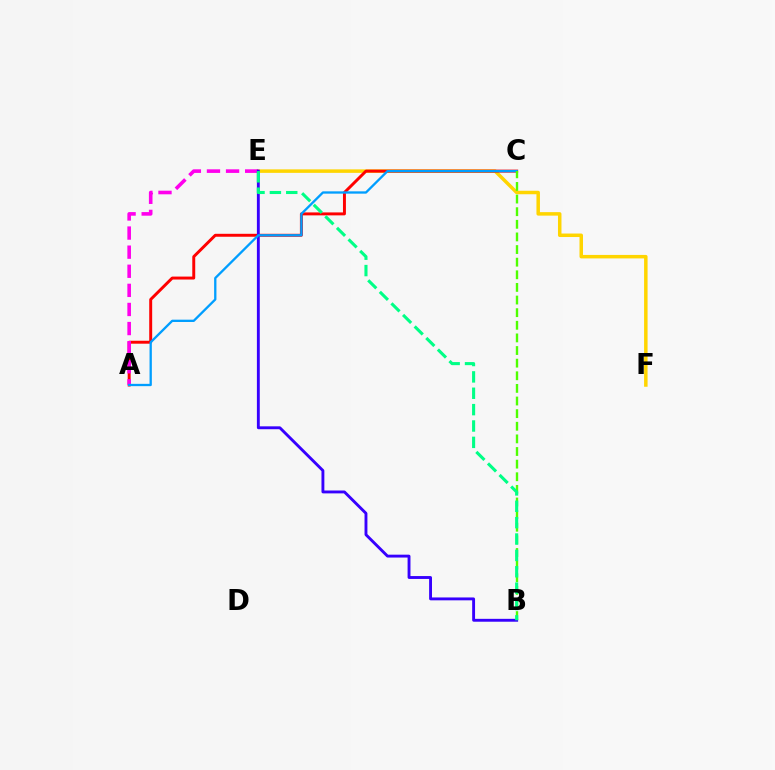{('E', 'F'): [{'color': '#ffd500', 'line_style': 'solid', 'thickness': 2.51}], ('A', 'C'): [{'color': '#ff0000', 'line_style': 'solid', 'thickness': 2.12}, {'color': '#009eff', 'line_style': 'solid', 'thickness': 1.66}], ('A', 'E'): [{'color': '#ff00ed', 'line_style': 'dashed', 'thickness': 2.59}], ('B', 'E'): [{'color': '#3700ff', 'line_style': 'solid', 'thickness': 2.07}, {'color': '#00ff86', 'line_style': 'dashed', 'thickness': 2.22}], ('B', 'C'): [{'color': '#4fff00', 'line_style': 'dashed', 'thickness': 1.71}]}